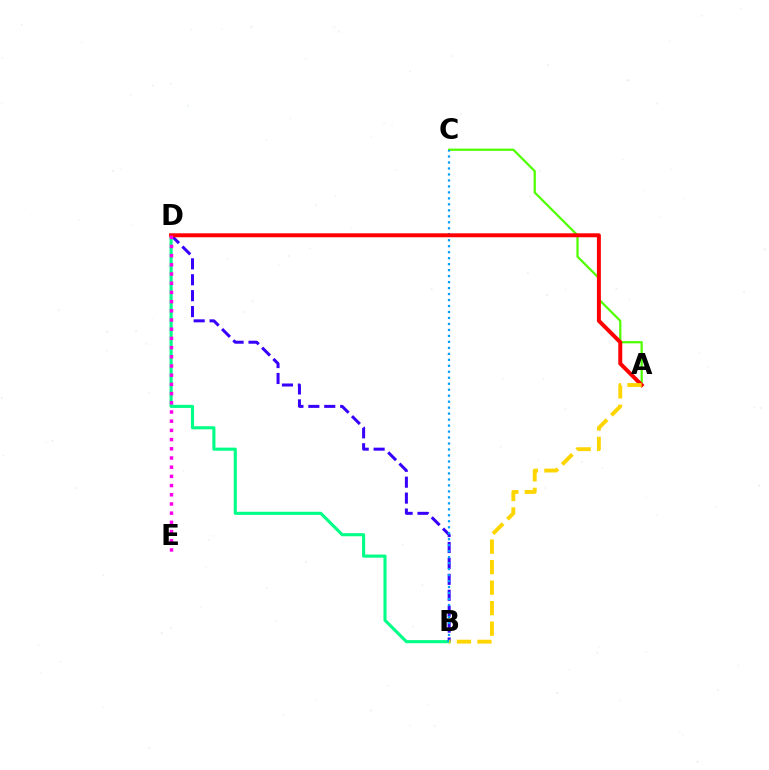{('A', 'C'): [{'color': '#4fff00', 'line_style': 'solid', 'thickness': 1.61}], ('B', 'D'): [{'color': '#00ff86', 'line_style': 'solid', 'thickness': 2.23}, {'color': '#3700ff', 'line_style': 'dashed', 'thickness': 2.16}], ('B', 'C'): [{'color': '#009eff', 'line_style': 'dotted', 'thickness': 1.62}], ('A', 'D'): [{'color': '#ff0000', 'line_style': 'solid', 'thickness': 2.85}], ('D', 'E'): [{'color': '#ff00ed', 'line_style': 'dotted', 'thickness': 2.5}], ('A', 'B'): [{'color': '#ffd500', 'line_style': 'dashed', 'thickness': 2.79}]}